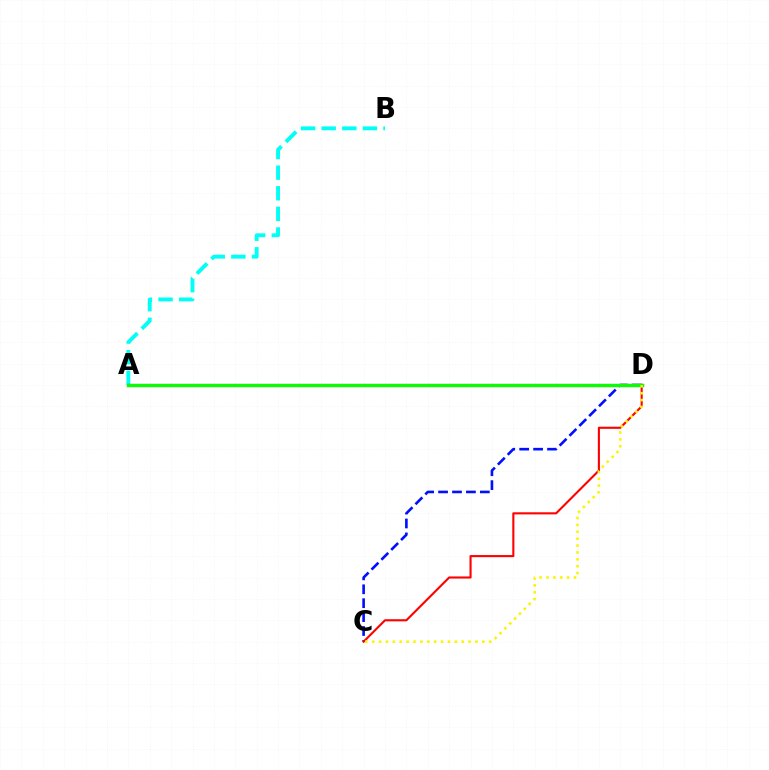{('C', 'D'): [{'color': '#0010ff', 'line_style': 'dashed', 'thickness': 1.89}, {'color': '#ff0000', 'line_style': 'solid', 'thickness': 1.51}, {'color': '#fcf500', 'line_style': 'dotted', 'thickness': 1.87}], ('A', 'B'): [{'color': '#00fff6', 'line_style': 'dashed', 'thickness': 2.8}], ('A', 'D'): [{'color': '#ee00ff', 'line_style': 'solid', 'thickness': 2.32}, {'color': '#08ff00', 'line_style': 'solid', 'thickness': 2.36}]}